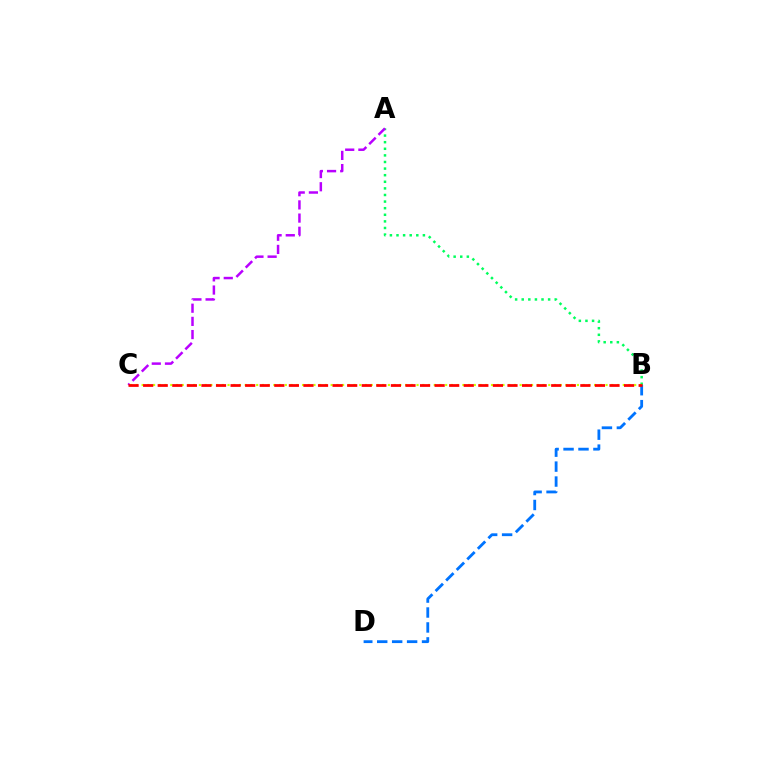{('B', 'D'): [{'color': '#0074ff', 'line_style': 'dashed', 'thickness': 2.03}], ('A', 'B'): [{'color': '#00ff5c', 'line_style': 'dotted', 'thickness': 1.79}], ('A', 'C'): [{'color': '#b900ff', 'line_style': 'dashed', 'thickness': 1.79}], ('B', 'C'): [{'color': '#d1ff00', 'line_style': 'dotted', 'thickness': 1.56}, {'color': '#ff0000', 'line_style': 'dashed', 'thickness': 1.98}]}